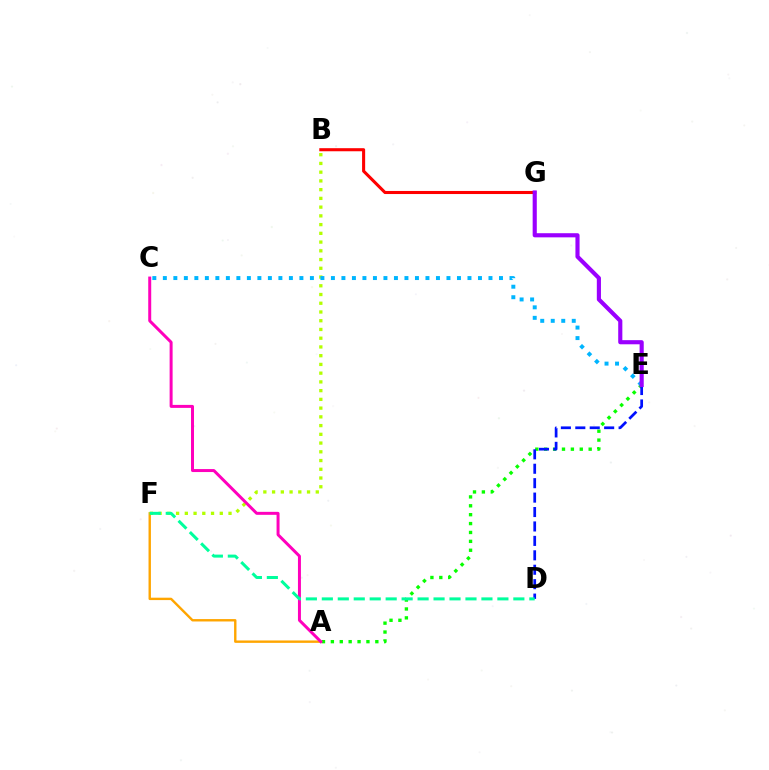{('A', 'F'): [{'color': '#ffa500', 'line_style': 'solid', 'thickness': 1.73}], ('B', 'F'): [{'color': '#b3ff00', 'line_style': 'dotted', 'thickness': 2.37}], ('B', 'G'): [{'color': '#ff0000', 'line_style': 'solid', 'thickness': 2.22}], ('A', 'E'): [{'color': '#08ff00', 'line_style': 'dotted', 'thickness': 2.42}], ('A', 'C'): [{'color': '#ff00bd', 'line_style': 'solid', 'thickness': 2.15}], ('D', 'E'): [{'color': '#0010ff', 'line_style': 'dashed', 'thickness': 1.96}], ('D', 'F'): [{'color': '#00ff9d', 'line_style': 'dashed', 'thickness': 2.17}], ('C', 'E'): [{'color': '#00b5ff', 'line_style': 'dotted', 'thickness': 2.85}], ('E', 'G'): [{'color': '#9b00ff', 'line_style': 'solid', 'thickness': 2.98}]}